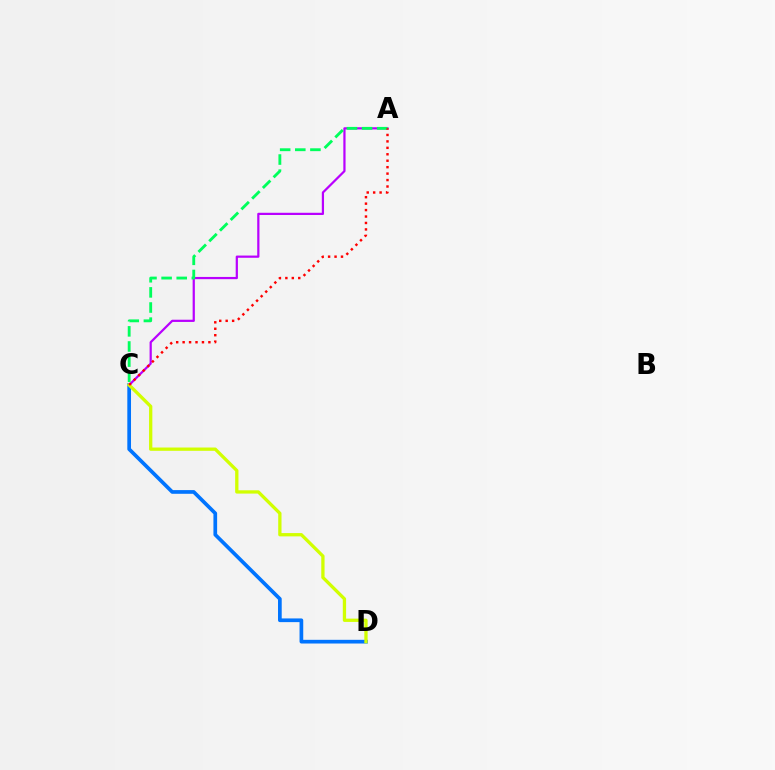{('C', 'D'): [{'color': '#0074ff', 'line_style': 'solid', 'thickness': 2.66}, {'color': '#d1ff00', 'line_style': 'solid', 'thickness': 2.37}], ('A', 'C'): [{'color': '#b900ff', 'line_style': 'solid', 'thickness': 1.6}, {'color': '#00ff5c', 'line_style': 'dashed', 'thickness': 2.05}, {'color': '#ff0000', 'line_style': 'dotted', 'thickness': 1.75}]}